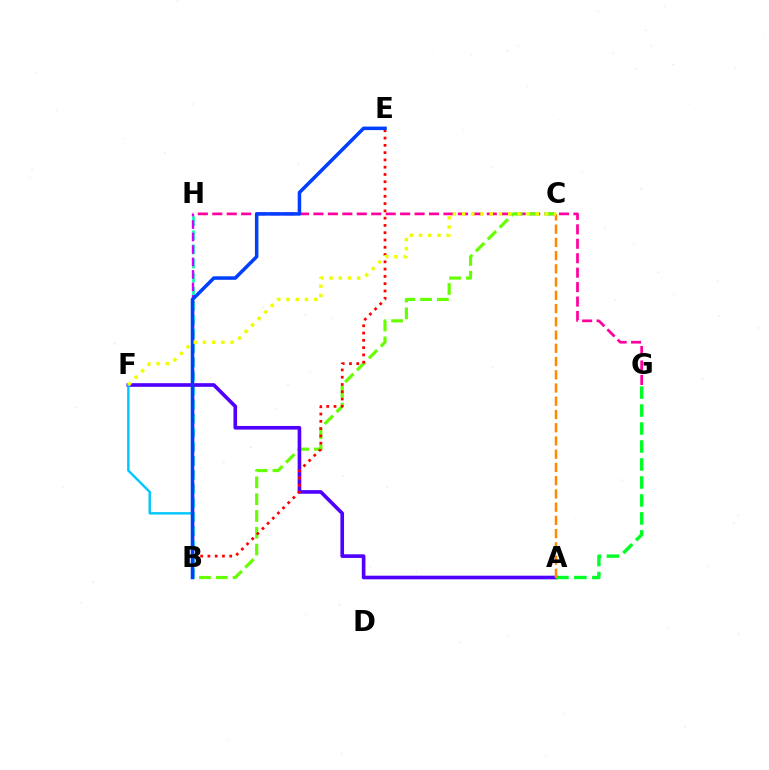{('G', 'H'): [{'color': '#ff00a0', 'line_style': 'dashed', 'thickness': 1.96}], ('B', 'C'): [{'color': '#66ff00', 'line_style': 'dashed', 'thickness': 2.28}], ('B', 'H'): [{'color': '#00ffaf', 'line_style': 'dashed', 'thickness': 1.91}, {'color': '#d600ff', 'line_style': 'dashed', 'thickness': 1.69}], ('A', 'F'): [{'color': '#4f00ff', 'line_style': 'solid', 'thickness': 2.62}], ('B', 'F'): [{'color': '#00c7ff', 'line_style': 'solid', 'thickness': 1.74}], ('B', 'E'): [{'color': '#ff0000', 'line_style': 'dotted', 'thickness': 1.98}, {'color': '#003fff', 'line_style': 'solid', 'thickness': 2.53}], ('A', 'G'): [{'color': '#00ff27', 'line_style': 'dashed', 'thickness': 2.44}], ('A', 'C'): [{'color': '#ff8800', 'line_style': 'dashed', 'thickness': 1.8}], ('C', 'F'): [{'color': '#eeff00', 'line_style': 'dotted', 'thickness': 2.5}]}